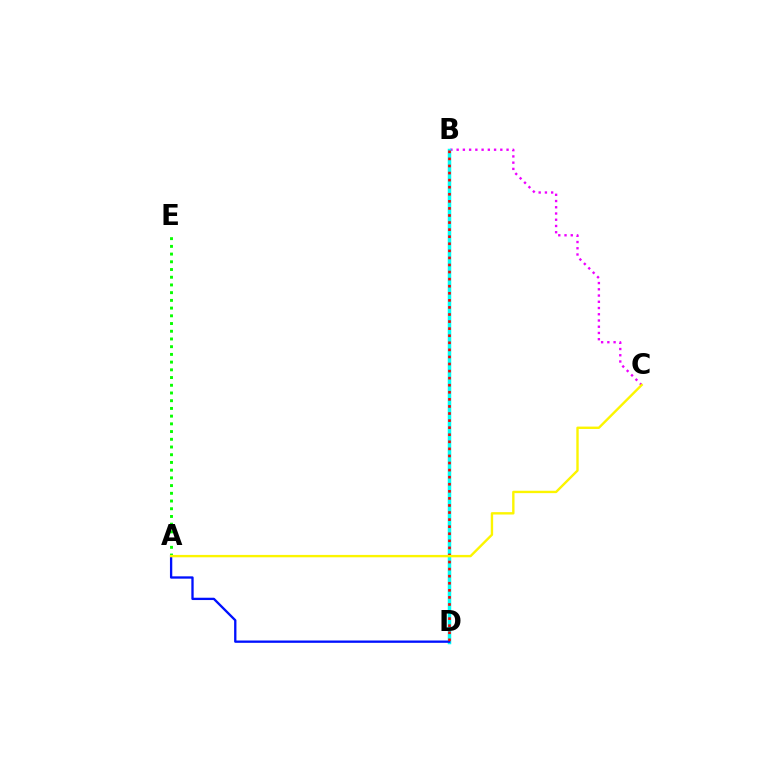{('B', 'C'): [{'color': '#ee00ff', 'line_style': 'dotted', 'thickness': 1.69}], ('B', 'D'): [{'color': '#00fff6', 'line_style': 'solid', 'thickness': 2.52}, {'color': '#ff0000', 'line_style': 'dotted', 'thickness': 1.92}], ('A', 'D'): [{'color': '#0010ff', 'line_style': 'solid', 'thickness': 1.67}], ('A', 'E'): [{'color': '#08ff00', 'line_style': 'dotted', 'thickness': 2.1}], ('A', 'C'): [{'color': '#fcf500', 'line_style': 'solid', 'thickness': 1.72}]}